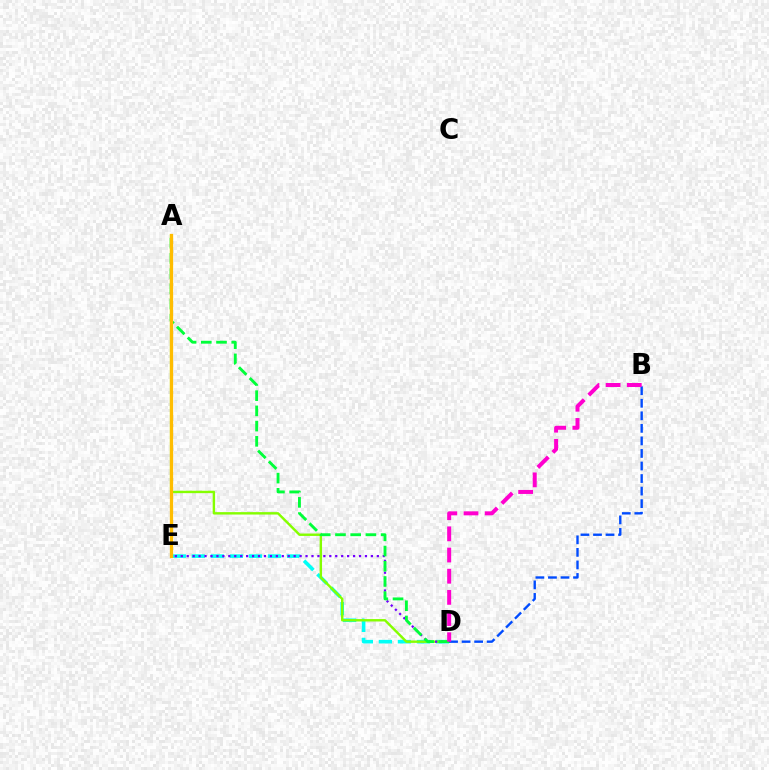{('A', 'E'): [{'color': '#ff0000', 'line_style': 'solid', 'thickness': 2.08}, {'color': '#ffbd00', 'line_style': 'solid', 'thickness': 2.36}], ('D', 'E'): [{'color': '#00fff6', 'line_style': 'dashed', 'thickness': 2.59}, {'color': '#7200ff', 'line_style': 'dotted', 'thickness': 1.61}], ('A', 'D'): [{'color': '#84ff00', 'line_style': 'solid', 'thickness': 1.74}, {'color': '#00ff39', 'line_style': 'dashed', 'thickness': 2.07}], ('B', 'D'): [{'color': '#004bff', 'line_style': 'dashed', 'thickness': 1.7}, {'color': '#ff00cf', 'line_style': 'dashed', 'thickness': 2.88}]}